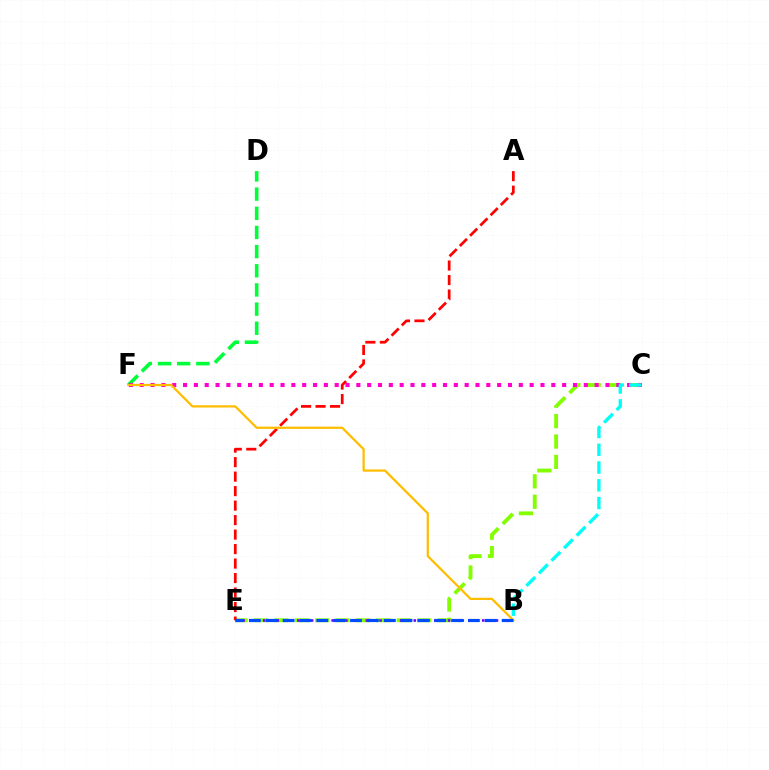{('C', 'E'): [{'color': '#84ff00', 'line_style': 'dashed', 'thickness': 2.77}], ('B', 'E'): [{'color': '#7200ff', 'line_style': 'dotted', 'thickness': 1.86}, {'color': '#004bff', 'line_style': 'dashed', 'thickness': 2.29}], ('A', 'E'): [{'color': '#ff0000', 'line_style': 'dashed', 'thickness': 1.97}], ('D', 'F'): [{'color': '#00ff39', 'line_style': 'dashed', 'thickness': 2.6}], ('C', 'F'): [{'color': '#ff00cf', 'line_style': 'dotted', 'thickness': 2.94}], ('B', 'F'): [{'color': '#ffbd00', 'line_style': 'solid', 'thickness': 1.62}], ('B', 'C'): [{'color': '#00fff6', 'line_style': 'dashed', 'thickness': 2.41}]}